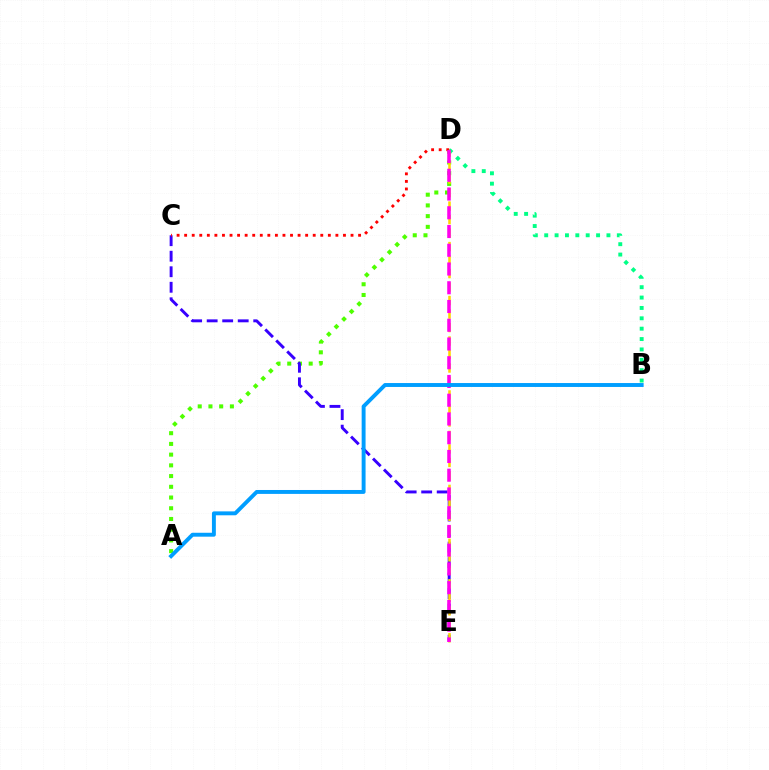{('A', 'D'): [{'color': '#4fff00', 'line_style': 'dotted', 'thickness': 2.91}], ('C', 'E'): [{'color': '#3700ff', 'line_style': 'dashed', 'thickness': 2.11}], ('B', 'D'): [{'color': '#00ff86', 'line_style': 'dotted', 'thickness': 2.82}], ('D', 'E'): [{'color': '#ffd500', 'line_style': 'dashed', 'thickness': 1.83}, {'color': '#ff00ed', 'line_style': 'dashed', 'thickness': 2.55}], ('C', 'D'): [{'color': '#ff0000', 'line_style': 'dotted', 'thickness': 2.05}], ('A', 'B'): [{'color': '#009eff', 'line_style': 'solid', 'thickness': 2.82}]}